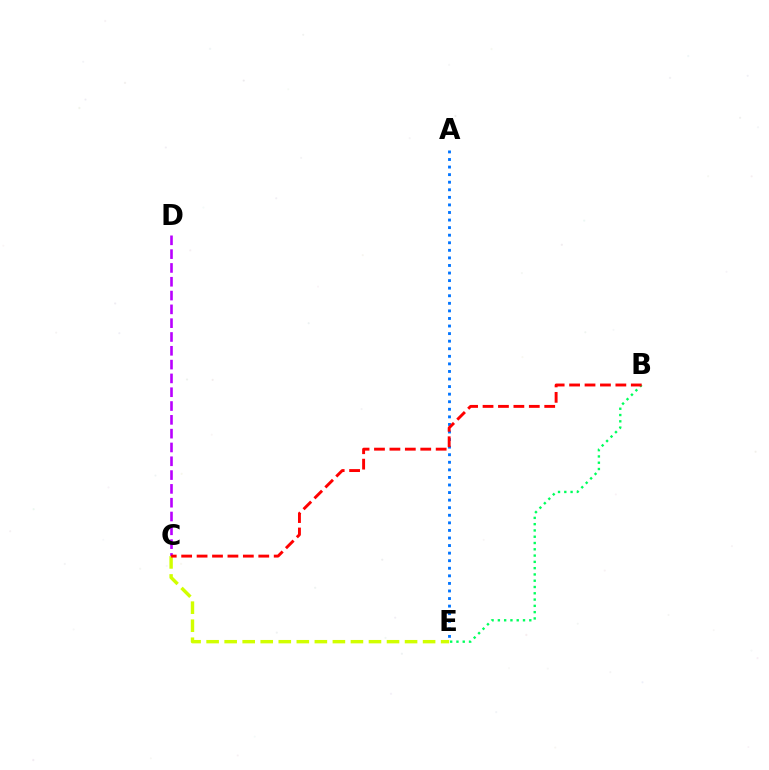{('C', 'D'): [{'color': '#b900ff', 'line_style': 'dashed', 'thickness': 1.88}], ('A', 'E'): [{'color': '#0074ff', 'line_style': 'dotted', 'thickness': 2.06}], ('B', 'E'): [{'color': '#00ff5c', 'line_style': 'dotted', 'thickness': 1.71}], ('C', 'E'): [{'color': '#d1ff00', 'line_style': 'dashed', 'thickness': 2.45}], ('B', 'C'): [{'color': '#ff0000', 'line_style': 'dashed', 'thickness': 2.1}]}